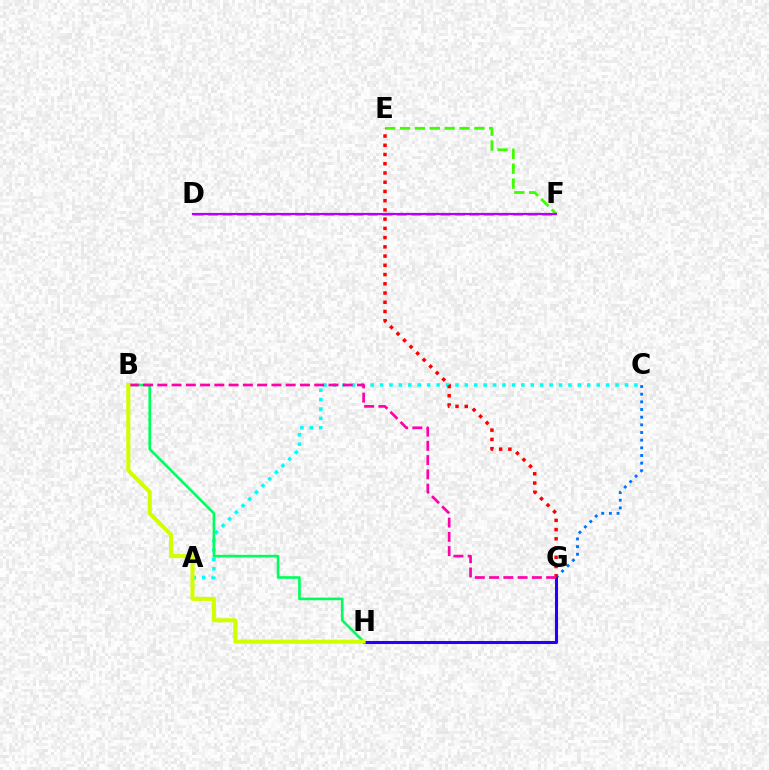{('A', 'C'): [{'color': '#00fff6', 'line_style': 'dotted', 'thickness': 2.56}], ('C', 'G'): [{'color': '#0074ff', 'line_style': 'dotted', 'thickness': 2.08}], ('D', 'F'): [{'color': '#ff9400', 'line_style': 'dashed', 'thickness': 1.97}, {'color': '#b900ff', 'line_style': 'solid', 'thickness': 1.6}], ('E', 'F'): [{'color': '#3dff00', 'line_style': 'dashed', 'thickness': 2.02}], ('B', 'H'): [{'color': '#00ff5c', 'line_style': 'solid', 'thickness': 1.9}, {'color': '#d1ff00', 'line_style': 'solid', 'thickness': 2.92}], ('E', 'G'): [{'color': '#ff0000', 'line_style': 'dotted', 'thickness': 2.51}], ('G', 'H'): [{'color': '#2500ff', 'line_style': 'solid', 'thickness': 2.19}], ('B', 'G'): [{'color': '#ff00ac', 'line_style': 'dashed', 'thickness': 1.94}]}